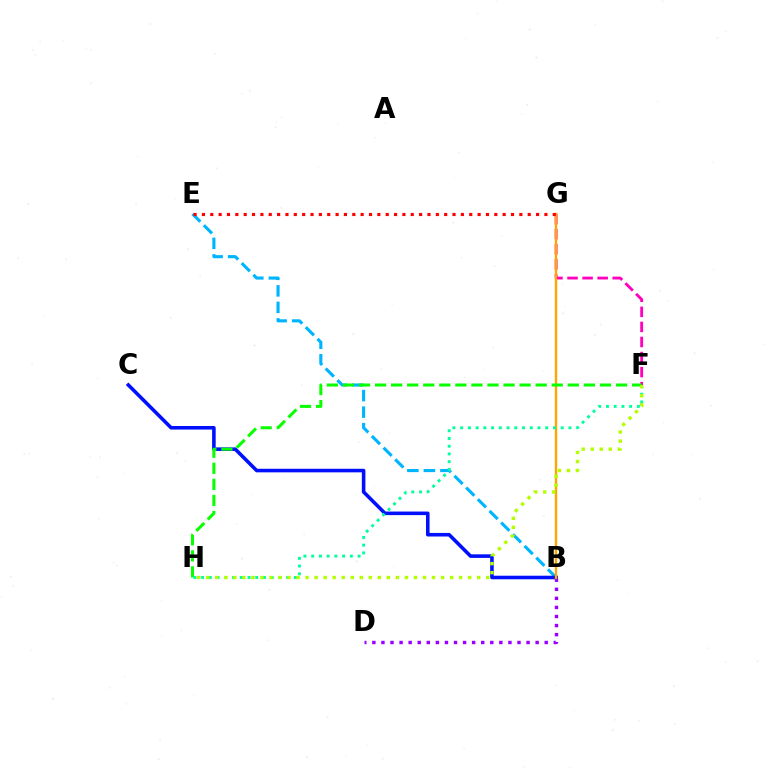{('B', 'E'): [{'color': '#00b5ff', 'line_style': 'dashed', 'thickness': 2.24}], ('F', 'G'): [{'color': '#ff00bd', 'line_style': 'dashed', 'thickness': 2.05}], ('B', 'D'): [{'color': '#9b00ff', 'line_style': 'dotted', 'thickness': 2.46}], ('B', 'C'): [{'color': '#0010ff', 'line_style': 'solid', 'thickness': 2.57}], ('B', 'G'): [{'color': '#ffa500', 'line_style': 'solid', 'thickness': 1.7}], ('F', 'H'): [{'color': '#08ff00', 'line_style': 'dashed', 'thickness': 2.18}, {'color': '#00ff9d', 'line_style': 'dotted', 'thickness': 2.1}, {'color': '#b3ff00', 'line_style': 'dotted', 'thickness': 2.45}], ('E', 'G'): [{'color': '#ff0000', 'line_style': 'dotted', 'thickness': 2.27}]}